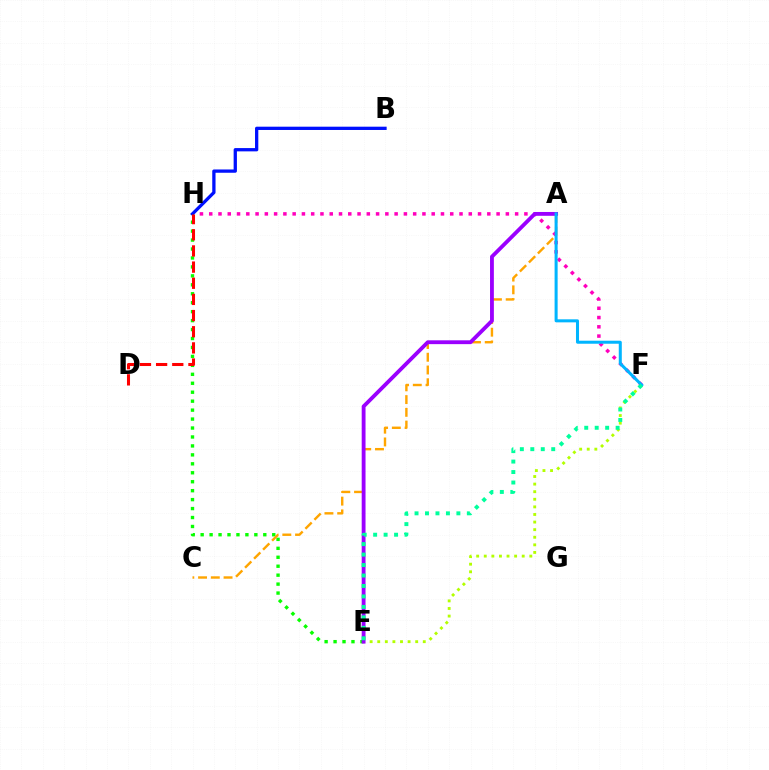{('E', 'H'): [{'color': '#08ff00', 'line_style': 'dotted', 'thickness': 2.43}], ('A', 'C'): [{'color': '#ffa500', 'line_style': 'dashed', 'thickness': 1.73}], ('E', 'F'): [{'color': '#b3ff00', 'line_style': 'dotted', 'thickness': 2.06}, {'color': '#00ff9d', 'line_style': 'dotted', 'thickness': 2.84}], ('F', 'H'): [{'color': '#ff00bd', 'line_style': 'dotted', 'thickness': 2.52}], ('B', 'H'): [{'color': '#0010ff', 'line_style': 'solid', 'thickness': 2.37}], ('A', 'E'): [{'color': '#9b00ff', 'line_style': 'solid', 'thickness': 2.76}], ('D', 'H'): [{'color': '#ff0000', 'line_style': 'dashed', 'thickness': 2.2}], ('A', 'F'): [{'color': '#00b5ff', 'line_style': 'solid', 'thickness': 2.18}]}